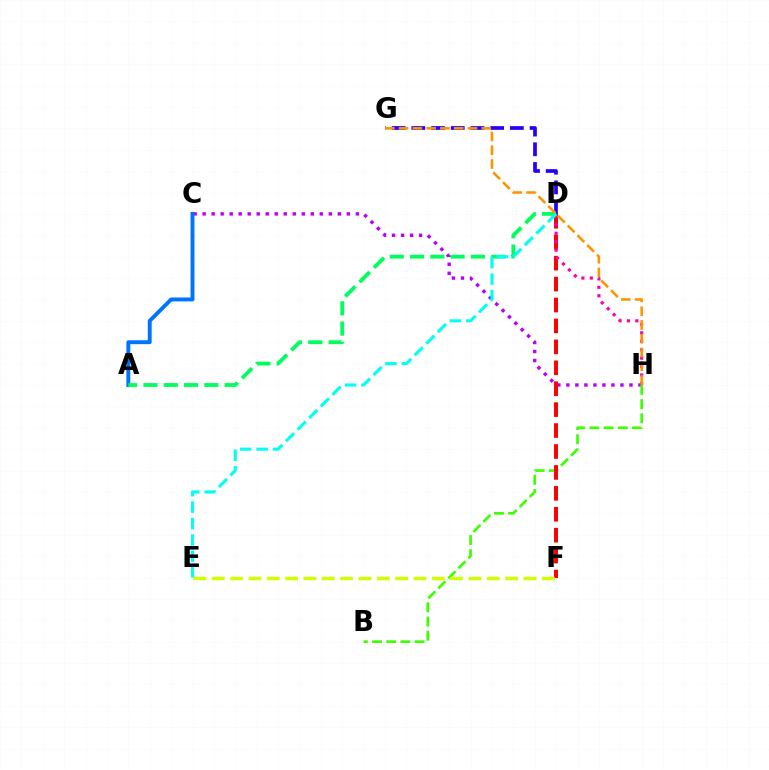{('C', 'H'): [{'color': '#b900ff', 'line_style': 'dotted', 'thickness': 2.45}], ('D', 'G'): [{'color': '#2500ff', 'line_style': 'dashed', 'thickness': 2.68}], ('B', 'H'): [{'color': '#3dff00', 'line_style': 'dashed', 'thickness': 1.93}], ('D', 'F'): [{'color': '#ff0000', 'line_style': 'dashed', 'thickness': 2.84}], ('E', 'F'): [{'color': '#d1ff00', 'line_style': 'dashed', 'thickness': 2.49}], ('D', 'H'): [{'color': '#ff00ac', 'line_style': 'dotted', 'thickness': 2.29}], ('A', 'C'): [{'color': '#0074ff', 'line_style': 'solid', 'thickness': 2.82}], ('A', 'D'): [{'color': '#00ff5c', 'line_style': 'dashed', 'thickness': 2.76}], ('D', 'E'): [{'color': '#00fff6', 'line_style': 'dashed', 'thickness': 2.23}], ('G', 'H'): [{'color': '#ff9400', 'line_style': 'dashed', 'thickness': 1.87}]}